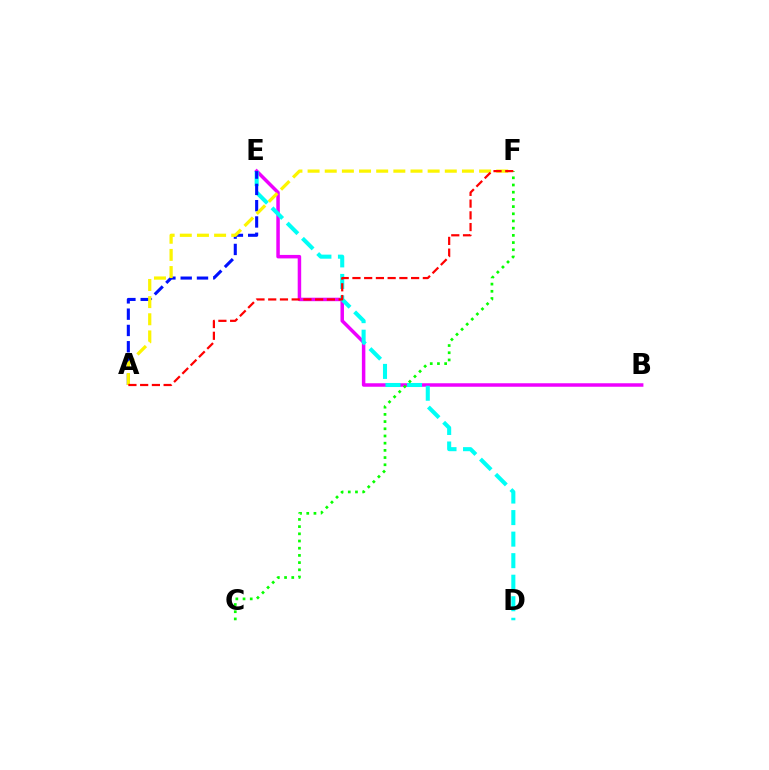{('B', 'E'): [{'color': '#ee00ff', 'line_style': 'solid', 'thickness': 2.51}], ('D', 'E'): [{'color': '#00fff6', 'line_style': 'dashed', 'thickness': 2.93}], ('C', 'F'): [{'color': '#08ff00', 'line_style': 'dotted', 'thickness': 1.96}], ('A', 'E'): [{'color': '#0010ff', 'line_style': 'dashed', 'thickness': 2.21}], ('A', 'F'): [{'color': '#fcf500', 'line_style': 'dashed', 'thickness': 2.33}, {'color': '#ff0000', 'line_style': 'dashed', 'thickness': 1.59}]}